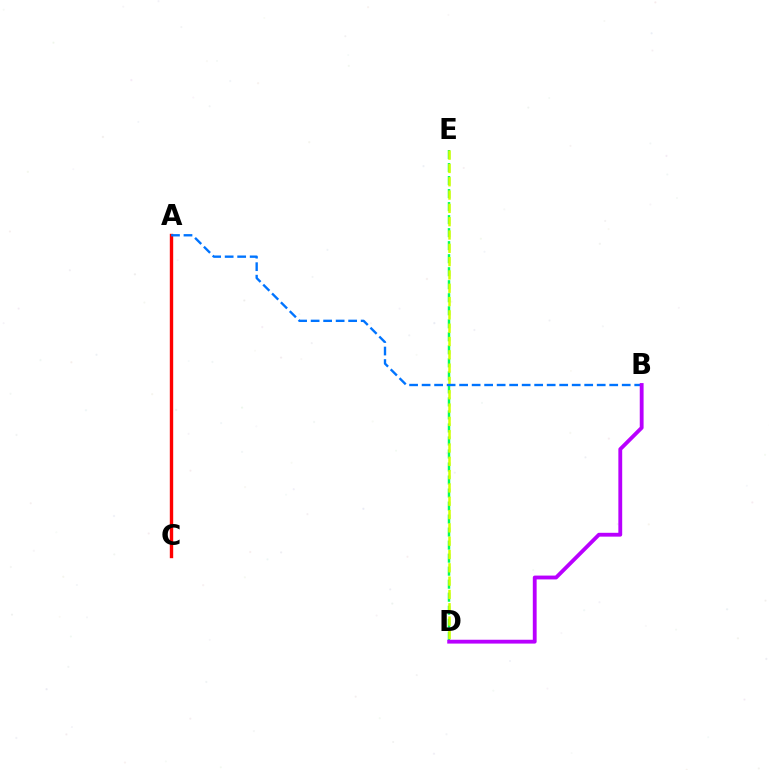{('D', 'E'): [{'color': '#00ff5c', 'line_style': 'dashed', 'thickness': 1.77}, {'color': '#d1ff00', 'line_style': 'dashed', 'thickness': 1.81}], ('A', 'C'): [{'color': '#ff0000', 'line_style': 'solid', 'thickness': 2.44}], ('A', 'B'): [{'color': '#0074ff', 'line_style': 'dashed', 'thickness': 1.7}], ('B', 'D'): [{'color': '#b900ff', 'line_style': 'solid', 'thickness': 2.76}]}